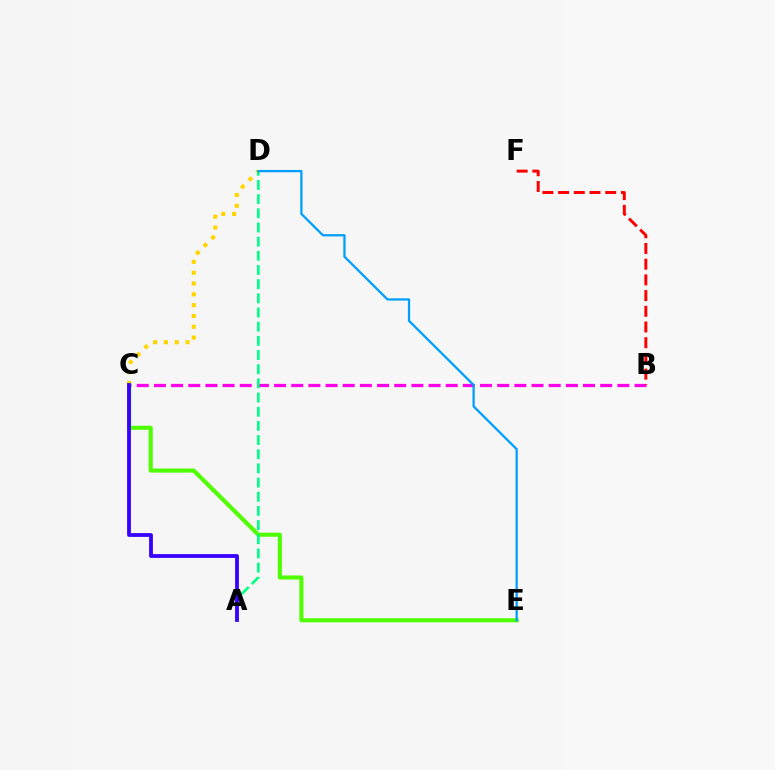{('B', 'C'): [{'color': '#ff00ed', 'line_style': 'dashed', 'thickness': 2.33}], ('C', 'D'): [{'color': '#ffd500', 'line_style': 'dotted', 'thickness': 2.94}], ('C', 'E'): [{'color': '#4fff00', 'line_style': 'solid', 'thickness': 2.94}], ('A', 'D'): [{'color': '#00ff86', 'line_style': 'dashed', 'thickness': 1.93}], ('D', 'E'): [{'color': '#009eff', 'line_style': 'solid', 'thickness': 1.63}], ('A', 'C'): [{'color': '#3700ff', 'line_style': 'solid', 'thickness': 2.73}], ('B', 'F'): [{'color': '#ff0000', 'line_style': 'dashed', 'thickness': 2.13}]}